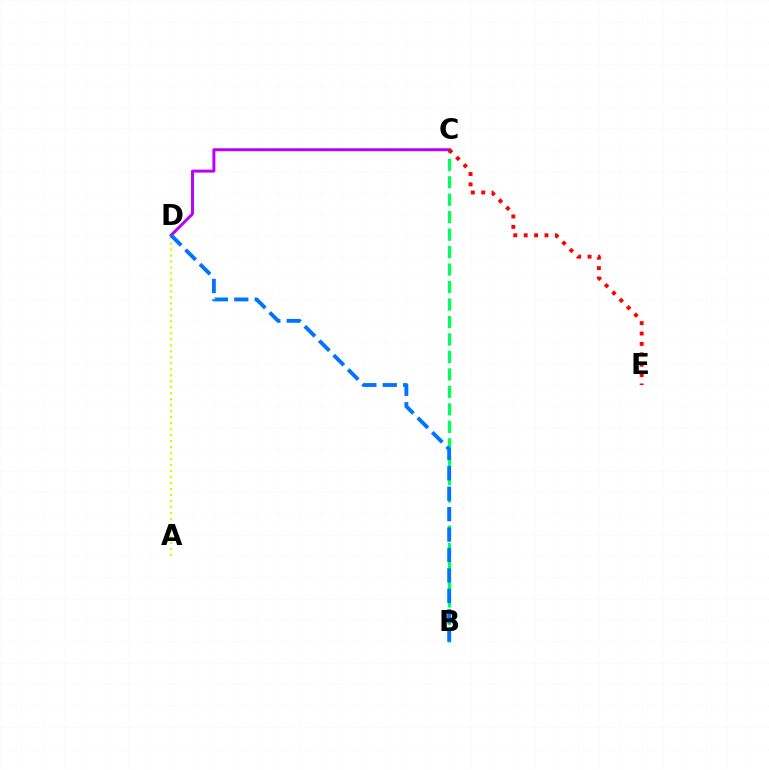{('B', 'C'): [{'color': '#00ff5c', 'line_style': 'dashed', 'thickness': 2.37}], ('C', 'D'): [{'color': '#b900ff', 'line_style': 'solid', 'thickness': 2.14}], ('A', 'D'): [{'color': '#d1ff00', 'line_style': 'dotted', 'thickness': 1.63}], ('C', 'E'): [{'color': '#ff0000', 'line_style': 'dotted', 'thickness': 2.82}], ('B', 'D'): [{'color': '#0074ff', 'line_style': 'dashed', 'thickness': 2.78}]}